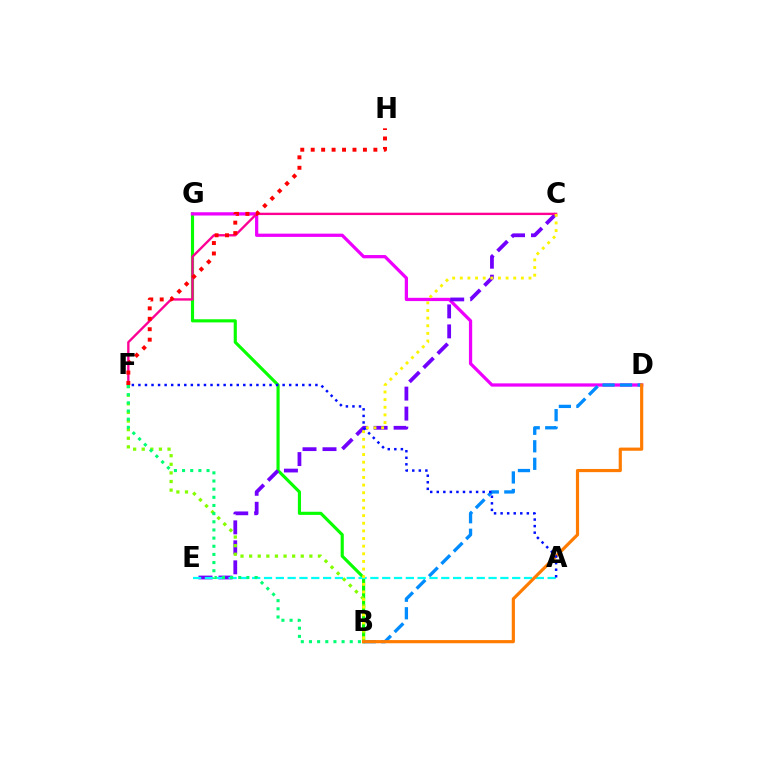{('B', 'G'): [{'color': '#08ff00', 'line_style': 'solid', 'thickness': 2.26}], ('D', 'G'): [{'color': '#ee00ff', 'line_style': 'solid', 'thickness': 2.35}], ('C', 'E'): [{'color': '#7200ff', 'line_style': 'dashed', 'thickness': 2.72}], ('B', 'D'): [{'color': '#008cff', 'line_style': 'dashed', 'thickness': 2.38}, {'color': '#ff7c00', 'line_style': 'solid', 'thickness': 2.28}], ('C', 'F'): [{'color': '#ff0094', 'line_style': 'solid', 'thickness': 1.7}], ('F', 'H'): [{'color': '#ff0000', 'line_style': 'dotted', 'thickness': 2.84}], ('B', 'F'): [{'color': '#84ff00', 'line_style': 'dotted', 'thickness': 2.34}, {'color': '#00ff74', 'line_style': 'dotted', 'thickness': 2.22}], ('A', 'E'): [{'color': '#00fff6', 'line_style': 'dashed', 'thickness': 1.61}], ('B', 'C'): [{'color': '#fcf500', 'line_style': 'dotted', 'thickness': 2.07}], ('A', 'F'): [{'color': '#0010ff', 'line_style': 'dotted', 'thickness': 1.78}]}